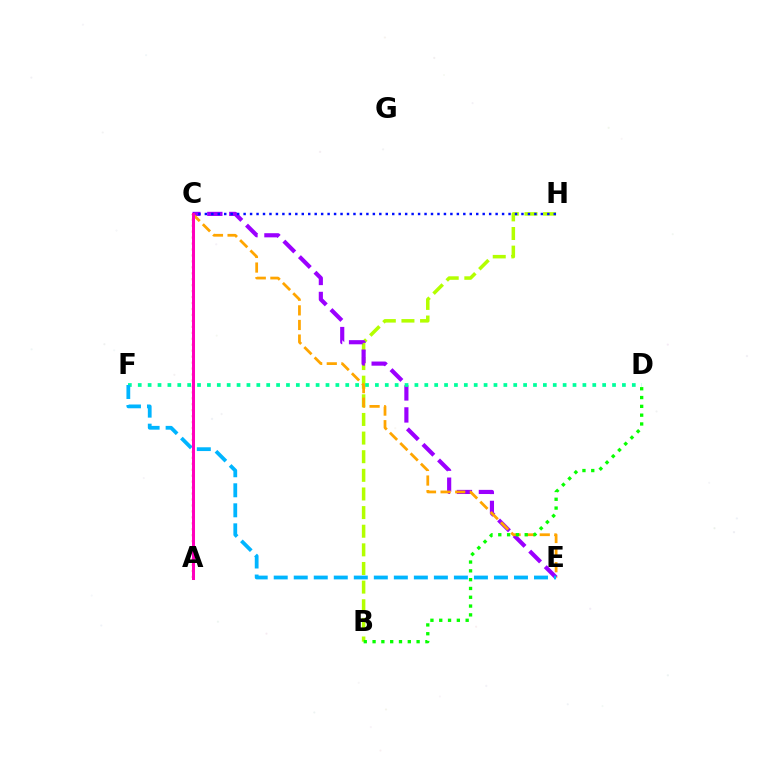{('B', 'H'): [{'color': '#b3ff00', 'line_style': 'dashed', 'thickness': 2.53}], ('A', 'C'): [{'color': '#ff0000', 'line_style': 'dotted', 'thickness': 1.62}, {'color': '#ff00bd', 'line_style': 'solid', 'thickness': 2.17}], ('C', 'E'): [{'color': '#9b00ff', 'line_style': 'dashed', 'thickness': 2.99}, {'color': '#ffa500', 'line_style': 'dashed', 'thickness': 1.98}], ('D', 'F'): [{'color': '#00ff9d', 'line_style': 'dotted', 'thickness': 2.68}], ('C', 'H'): [{'color': '#0010ff', 'line_style': 'dotted', 'thickness': 1.76}], ('E', 'F'): [{'color': '#00b5ff', 'line_style': 'dashed', 'thickness': 2.72}], ('B', 'D'): [{'color': '#08ff00', 'line_style': 'dotted', 'thickness': 2.39}]}